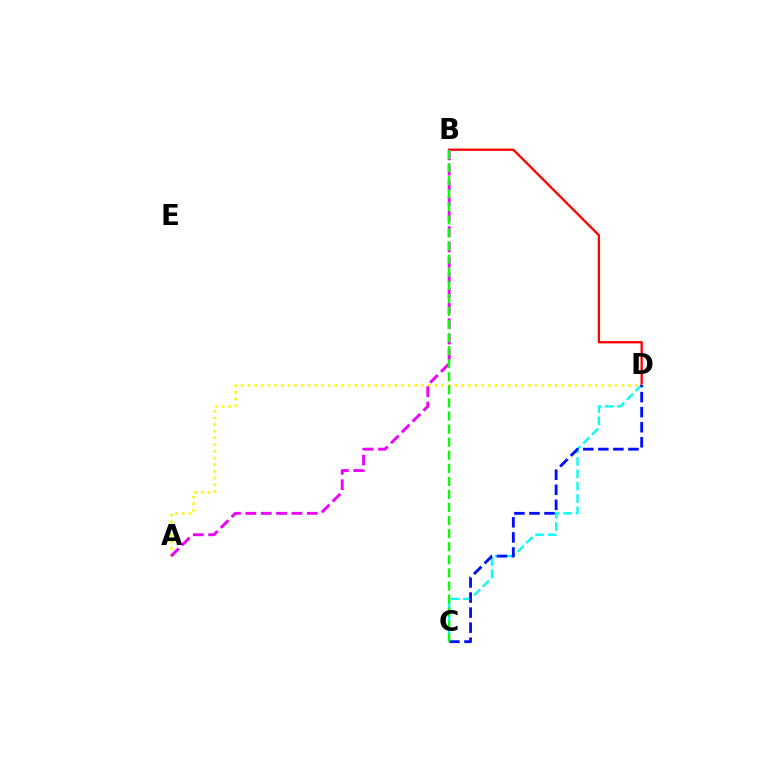{('C', 'D'): [{'color': '#00fff6', 'line_style': 'dashed', 'thickness': 1.68}, {'color': '#0010ff', 'line_style': 'dashed', 'thickness': 2.05}], ('B', 'D'): [{'color': '#ff0000', 'line_style': 'solid', 'thickness': 1.65}], ('A', 'D'): [{'color': '#fcf500', 'line_style': 'dotted', 'thickness': 1.81}], ('A', 'B'): [{'color': '#ee00ff', 'line_style': 'dashed', 'thickness': 2.09}], ('B', 'C'): [{'color': '#08ff00', 'line_style': 'dashed', 'thickness': 1.78}]}